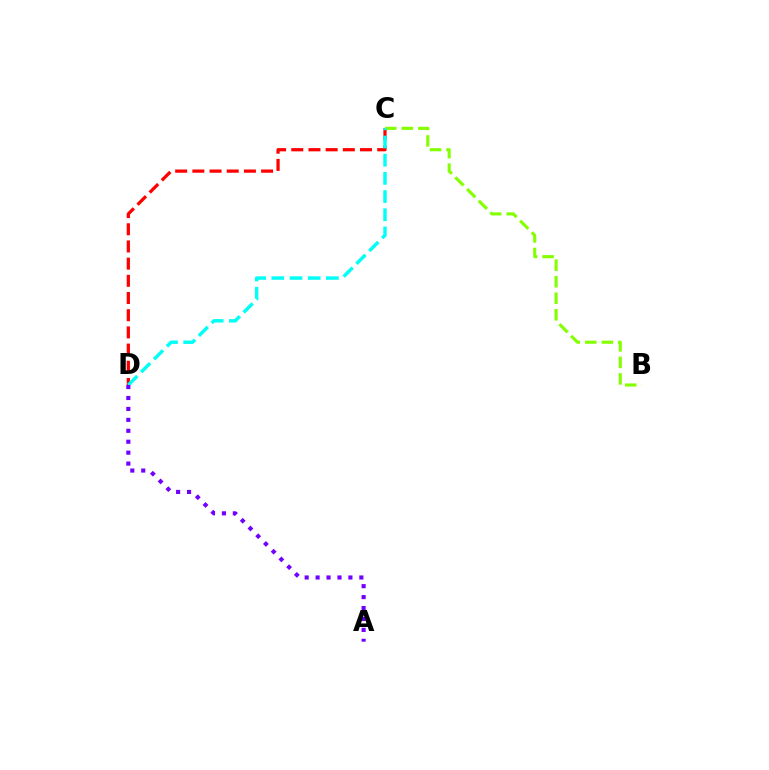{('C', 'D'): [{'color': '#ff0000', 'line_style': 'dashed', 'thickness': 2.33}, {'color': '#00fff6', 'line_style': 'dashed', 'thickness': 2.47}], ('B', 'C'): [{'color': '#84ff00', 'line_style': 'dashed', 'thickness': 2.25}], ('A', 'D'): [{'color': '#7200ff', 'line_style': 'dotted', 'thickness': 2.97}]}